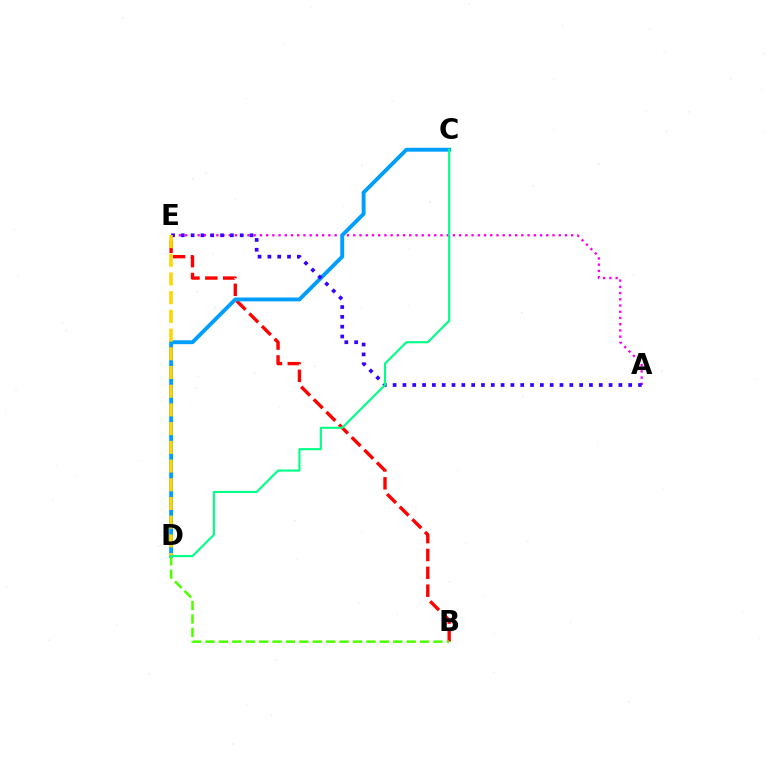{('A', 'E'): [{'color': '#ff00ed', 'line_style': 'dotted', 'thickness': 1.69}, {'color': '#3700ff', 'line_style': 'dotted', 'thickness': 2.67}], ('B', 'E'): [{'color': '#ff0000', 'line_style': 'dashed', 'thickness': 2.43}], ('C', 'D'): [{'color': '#009eff', 'line_style': 'solid', 'thickness': 2.8}, {'color': '#00ff86', 'line_style': 'solid', 'thickness': 1.53}], ('D', 'E'): [{'color': '#ffd500', 'line_style': 'dashed', 'thickness': 2.54}], ('B', 'D'): [{'color': '#4fff00', 'line_style': 'dashed', 'thickness': 1.82}]}